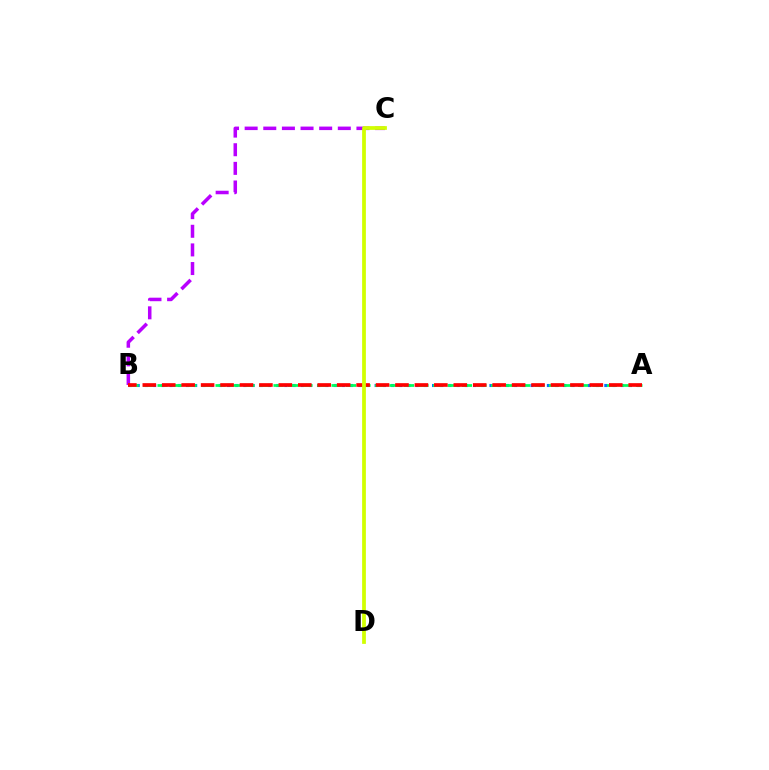{('B', 'C'): [{'color': '#b900ff', 'line_style': 'dashed', 'thickness': 2.53}], ('A', 'B'): [{'color': '#0074ff', 'line_style': 'dotted', 'thickness': 2.23}, {'color': '#00ff5c', 'line_style': 'dashed', 'thickness': 1.97}, {'color': '#ff0000', 'line_style': 'dashed', 'thickness': 2.64}], ('C', 'D'): [{'color': '#d1ff00', 'line_style': 'solid', 'thickness': 2.71}]}